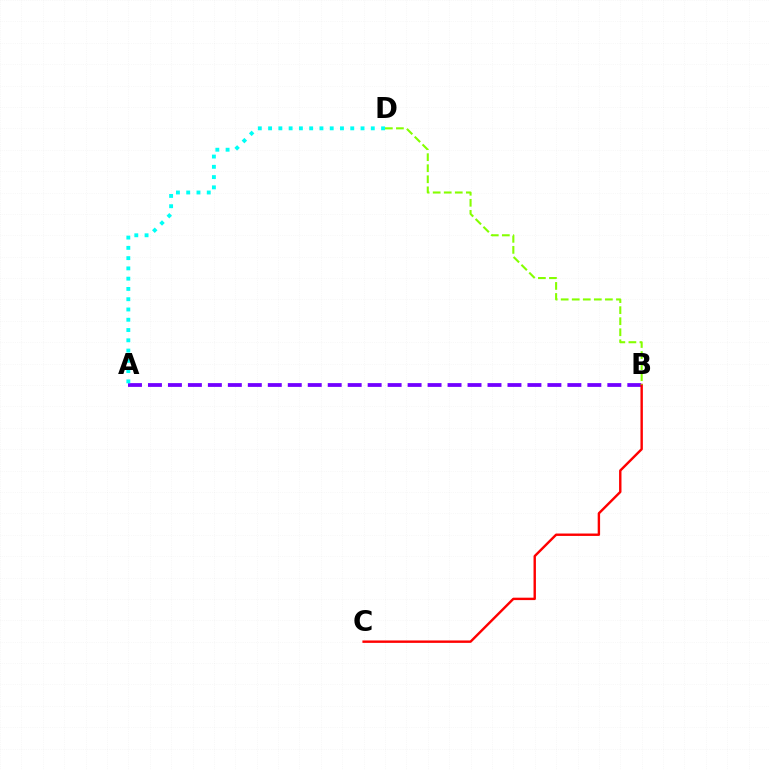{('A', 'B'): [{'color': '#7200ff', 'line_style': 'dashed', 'thickness': 2.71}], ('A', 'D'): [{'color': '#00fff6', 'line_style': 'dotted', 'thickness': 2.79}], ('B', 'C'): [{'color': '#ff0000', 'line_style': 'solid', 'thickness': 1.73}], ('B', 'D'): [{'color': '#84ff00', 'line_style': 'dashed', 'thickness': 1.5}]}